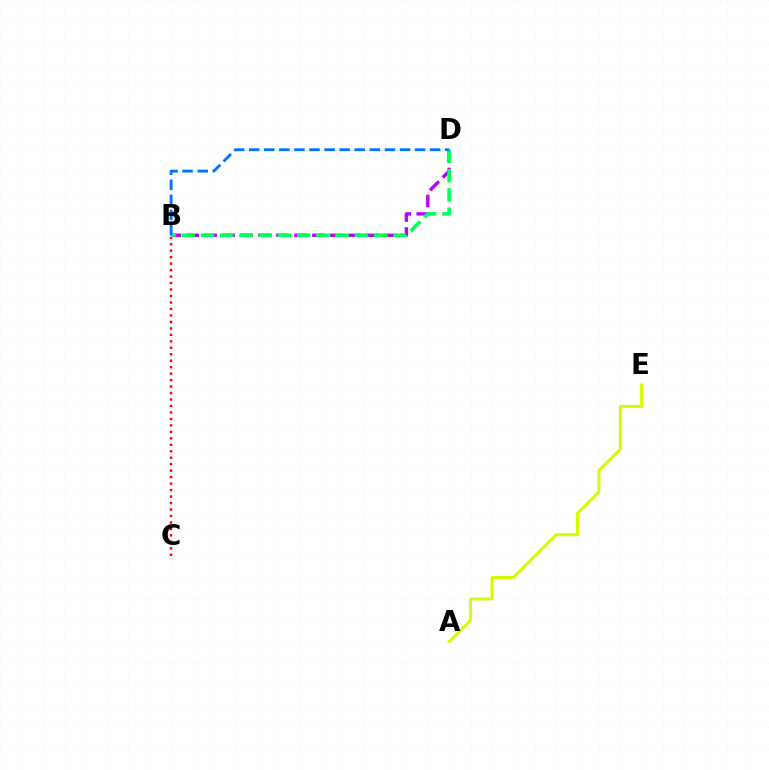{('B', 'D'): [{'color': '#b900ff', 'line_style': 'dashed', 'thickness': 2.44}, {'color': '#00ff5c', 'line_style': 'dashed', 'thickness': 2.62}, {'color': '#0074ff', 'line_style': 'dashed', 'thickness': 2.05}], ('A', 'E'): [{'color': '#d1ff00', 'line_style': 'solid', 'thickness': 2.15}], ('B', 'C'): [{'color': '#ff0000', 'line_style': 'dotted', 'thickness': 1.76}]}